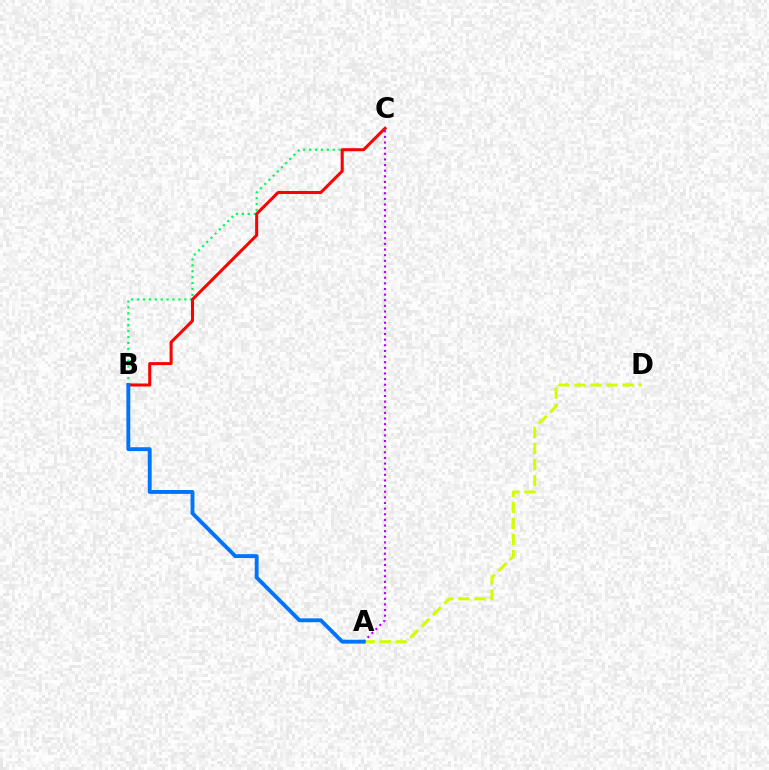{('A', 'D'): [{'color': '#d1ff00', 'line_style': 'dashed', 'thickness': 2.18}], ('B', 'C'): [{'color': '#00ff5c', 'line_style': 'dotted', 'thickness': 1.6}, {'color': '#ff0000', 'line_style': 'solid', 'thickness': 2.18}], ('A', 'C'): [{'color': '#b900ff', 'line_style': 'dotted', 'thickness': 1.53}], ('A', 'B'): [{'color': '#0074ff', 'line_style': 'solid', 'thickness': 2.79}]}